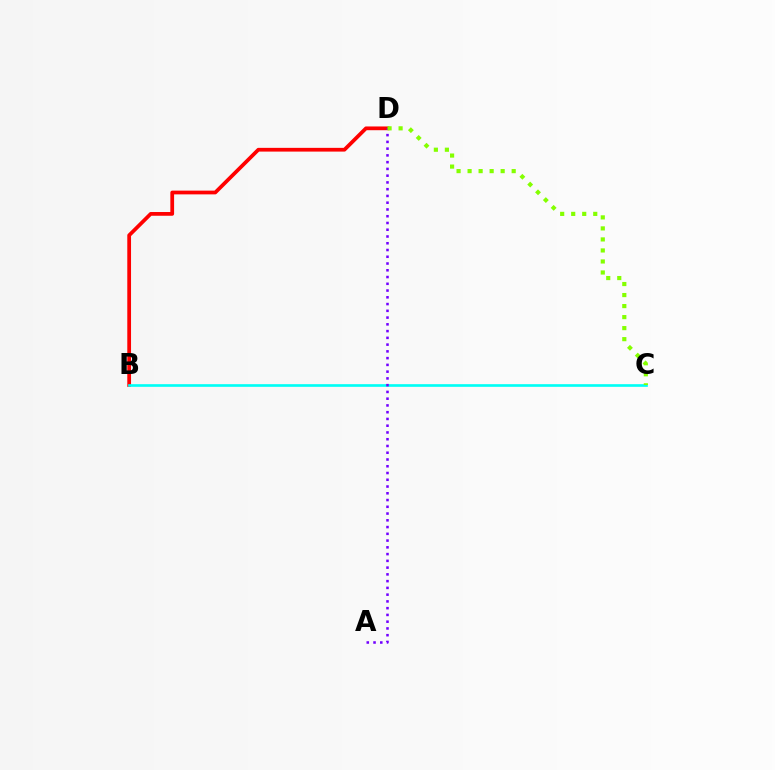{('B', 'D'): [{'color': '#ff0000', 'line_style': 'solid', 'thickness': 2.7}], ('B', 'C'): [{'color': '#00fff6', 'line_style': 'solid', 'thickness': 1.91}], ('A', 'D'): [{'color': '#7200ff', 'line_style': 'dotted', 'thickness': 1.84}], ('C', 'D'): [{'color': '#84ff00', 'line_style': 'dotted', 'thickness': 2.99}]}